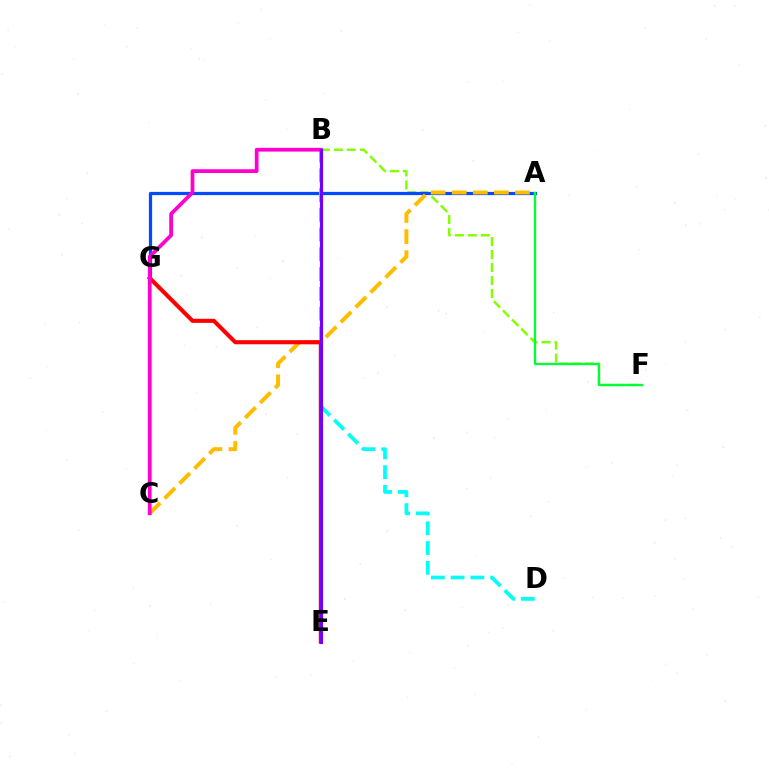{('B', 'F'): [{'color': '#84ff00', 'line_style': 'dashed', 'thickness': 1.76}], ('A', 'G'): [{'color': '#004bff', 'line_style': 'solid', 'thickness': 2.33}], ('B', 'D'): [{'color': '#00fff6', 'line_style': 'dashed', 'thickness': 2.69}], ('A', 'F'): [{'color': '#00ff39', 'line_style': 'solid', 'thickness': 1.68}], ('A', 'C'): [{'color': '#ffbd00', 'line_style': 'dashed', 'thickness': 2.87}], ('E', 'G'): [{'color': '#ff0000', 'line_style': 'solid', 'thickness': 2.93}], ('B', 'C'): [{'color': '#ff00cf', 'line_style': 'solid', 'thickness': 2.7}], ('B', 'E'): [{'color': '#7200ff', 'line_style': 'solid', 'thickness': 2.28}]}